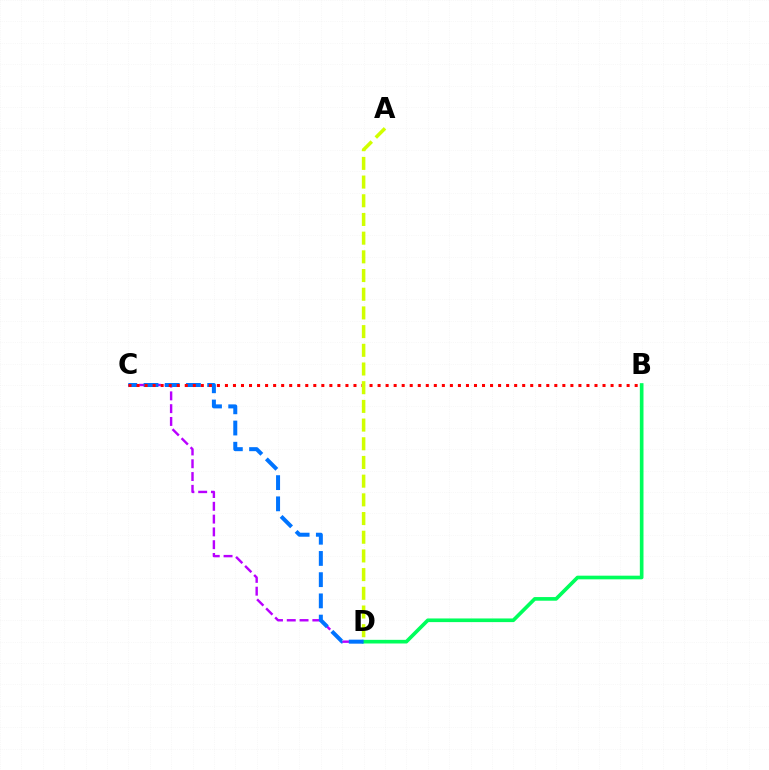{('C', 'D'): [{'color': '#b900ff', 'line_style': 'dashed', 'thickness': 1.74}, {'color': '#0074ff', 'line_style': 'dashed', 'thickness': 2.88}], ('B', 'D'): [{'color': '#00ff5c', 'line_style': 'solid', 'thickness': 2.63}], ('B', 'C'): [{'color': '#ff0000', 'line_style': 'dotted', 'thickness': 2.18}], ('A', 'D'): [{'color': '#d1ff00', 'line_style': 'dashed', 'thickness': 2.54}]}